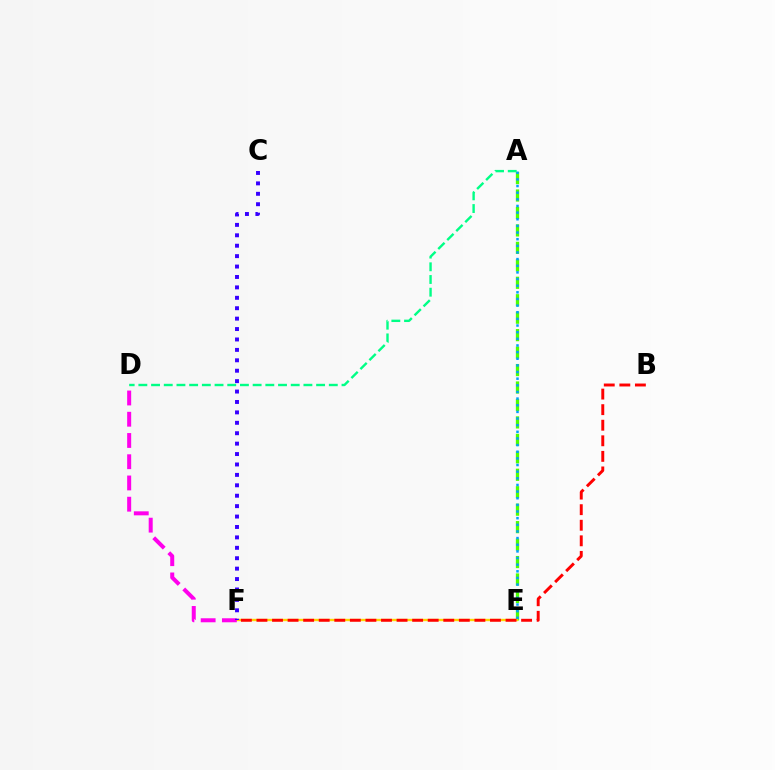{('A', 'E'): [{'color': '#4fff00', 'line_style': 'dashed', 'thickness': 2.37}, {'color': '#009eff', 'line_style': 'dotted', 'thickness': 1.8}], ('E', 'F'): [{'color': '#ffd500', 'line_style': 'solid', 'thickness': 1.71}], ('D', 'F'): [{'color': '#ff00ed', 'line_style': 'dashed', 'thickness': 2.89}], ('A', 'D'): [{'color': '#00ff86', 'line_style': 'dashed', 'thickness': 1.72}], ('B', 'F'): [{'color': '#ff0000', 'line_style': 'dashed', 'thickness': 2.11}], ('C', 'F'): [{'color': '#3700ff', 'line_style': 'dotted', 'thickness': 2.83}]}